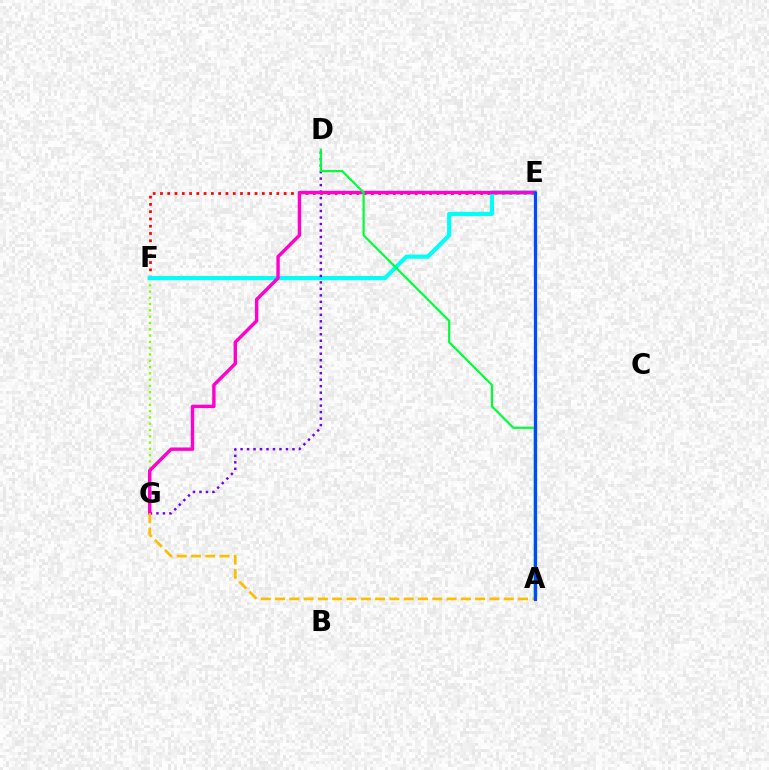{('E', 'F'): [{'color': '#ff0000', 'line_style': 'dotted', 'thickness': 1.98}, {'color': '#00fff6', 'line_style': 'solid', 'thickness': 2.99}], ('F', 'G'): [{'color': '#84ff00', 'line_style': 'dotted', 'thickness': 1.71}], ('D', 'G'): [{'color': '#7200ff', 'line_style': 'dotted', 'thickness': 1.76}], ('E', 'G'): [{'color': '#ff00cf', 'line_style': 'solid', 'thickness': 2.45}], ('A', 'G'): [{'color': '#ffbd00', 'line_style': 'dashed', 'thickness': 1.94}], ('A', 'D'): [{'color': '#00ff39', 'line_style': 'solid', 'thickness': 1.58}], ('A', 'E'): [{'color': '#004bff', 'line_style': 'solid', 'thickness': 2.34}]}